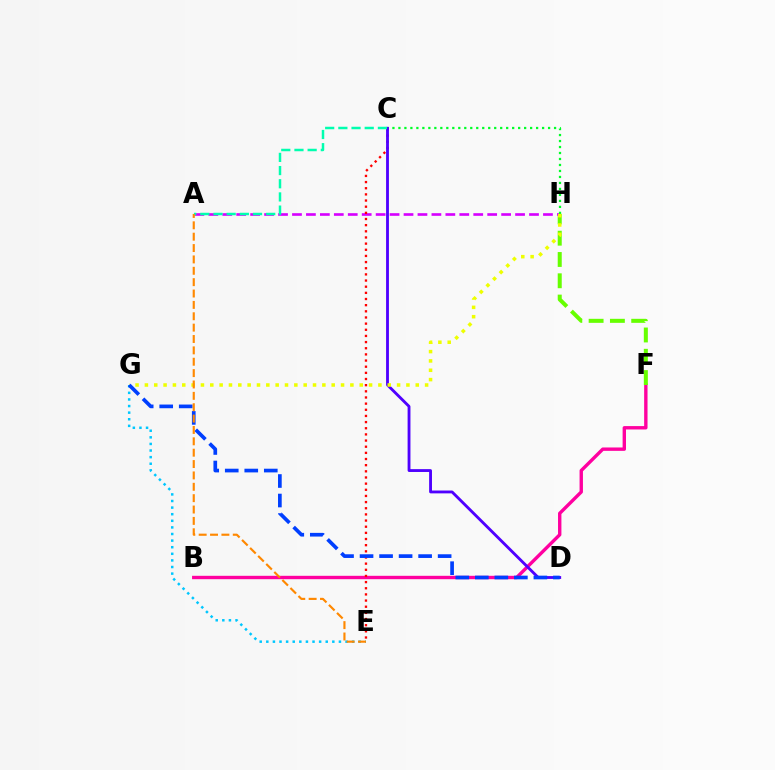{('B', 'F'): [{'color': '#ff00a0', 'line_style': 'solid', 'thickness': 2.43}], ('F', 'H'): [{'color': '#66ff00', 'line_style': 'dashed', 'thickness': 2.89}], ('A', 'H'): [{'color': '#d600ff', 'line_style': 'dashed', 'thickness': 1.89}], ('C', 'E'): [{'color': '#ff0000', 'line_style': 'dotted', 'thickness': 1.67}], ('C', 'H'): [{'color': '#00ff27', 'line_style': 'dotted', 'thickness': 1.63}], ('C', 'D'): [{'color': '#4f00ff', 'line_style': 'solid', 'thickness': 2.05}], ('A', 'C'): [{'color': '#00ffaf', 'line_style': 'dashed', 'thickness': 1.79}], ('G', 'H'): [{'color': '#eeff00', 'line_style': 'dotted', 'thickness': 2.54}], ('E', 'G'): [{'color': '#00c7ff', 'line_style': 'dotted', 'thickness': 1.79}], ('D', 'G'): [{'color': '#003fff', 'line_style': 'dashed', 'thickness': 2.65}], ('A', 'E'): [{'color': '#ff8800', 'line_style': 'dashed', 'thickness': 1.54}]}